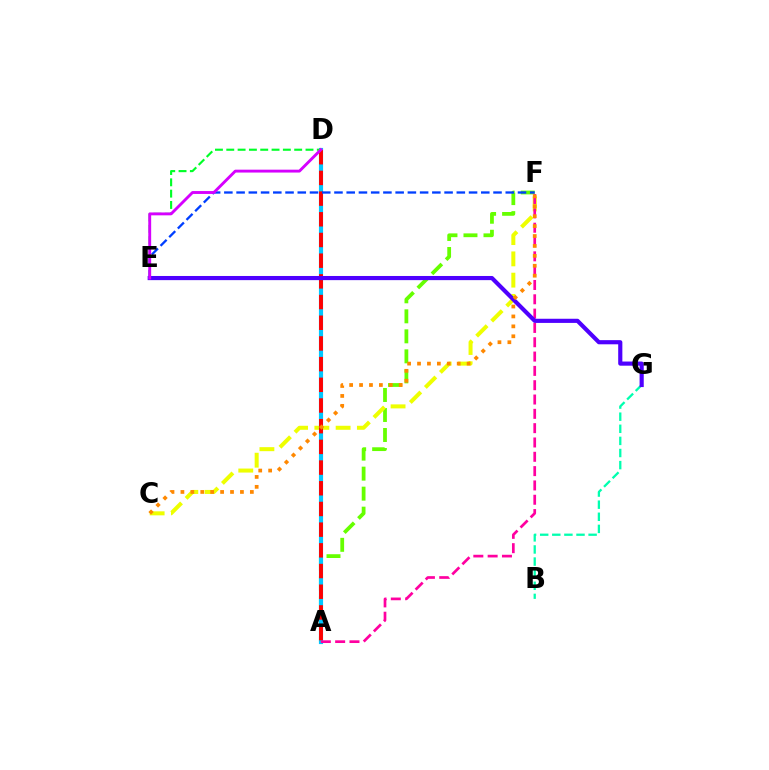{('B', 'G'): [{'color': '#00ffaf', 'line_style': 'dashed', 'thickness': 1.64}], ('A', 'F'): [{'color': '#66ff00', 'line_style': 'dashed', 'thickness': 2.72}, {'color': '#ff00a0', 'line_style': 'dashed', 'thickness': 1.95}], ('C', 'F'): [{'color': '#eeff00', 'line_style': 'dashed', 'thickness': 2.89}, {'color': '#ff8800', 'line_style': 'dotted', 'thickness': 2.7}], ('A', 'D'): [{'color': '#00c7ff', 'line_style': 'solid', 'thickness': 2.99}, {'color': '#ff0000', 'line_style': 'dashed', 'thickness': 2.81}], ('D', 'E'): [{'color': '#00ff27', 'line_style': 'dashed', 'thickness': 1.54}, {'color': '#d600ff', 'line_style': 'solid', 'thickness': 2.07}], ('E', 'F'): [{'color': '#003fff', 'line_style': 'dashed', 'thickness': 1.66}], ('E', 'G'): [{'color': '#4f00ff', 'line_style': 'solid', 'thickness': 2.99}]}